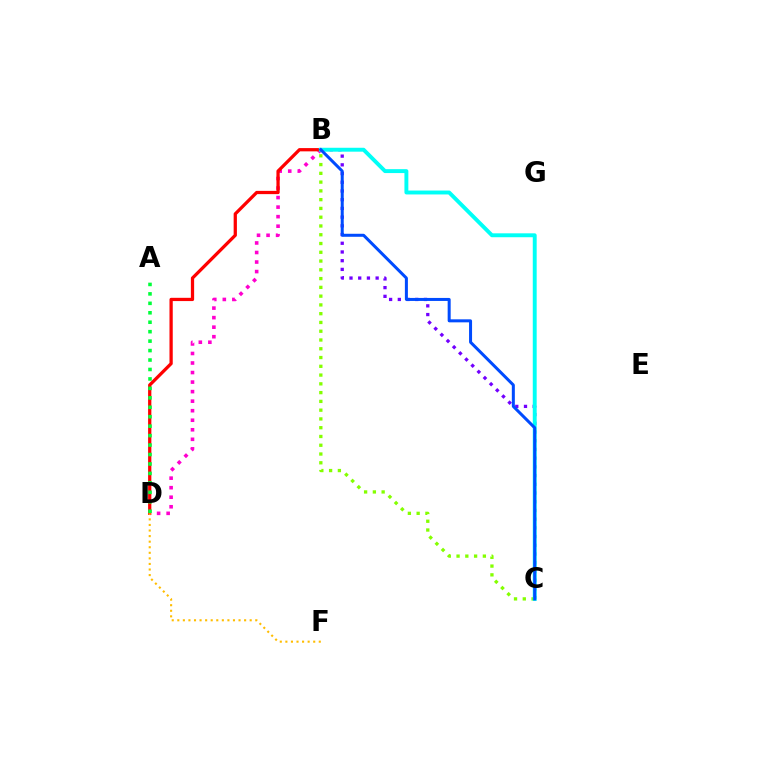{('B', 'D'): [{'color': '#ff00cf', 'line_style': 'dotted', 'thickness': 2.59}, {'color': '#ff0000', 'line_style': 'solid', 'thickness': 2.35}], ('B', 'C'): [{'color': '#84ff00', 'line_style': 'dotted', 'thickness': 2.38}, {'color': '#7200ff', 'line_style': 'dotted', 'thickness': 2.37}, {'color': '#00fff6', 'line_style': 'solid', 'thickness': 2.81}, {'color': '#004bff', 'line_style': 'solid', 'thickness': 2.17}], ('A', 'D'): [{'color': '#00ff39', 'line_style': 'dotted', 'thickness': 2.57}], ('D', 'F'): [{'color': '#ffbd00', 'line_style': 'dotted', 'thickness': 1.51}]}